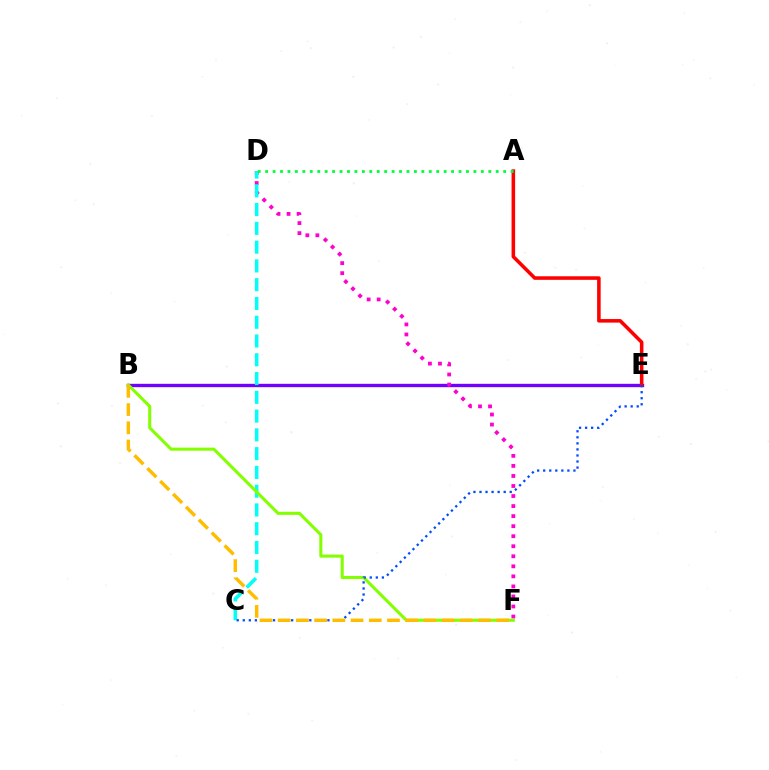{('B', 'E'): [{'color': '#7200ff', 'line_style': 'solid', 'thickness': 2.42}], ('A', 'E'): [{'color': '#ff0000', 'line_style': 'solid', 'thickness': 2.56}], ('D', 'F'): [{'color': '#ff00cf', 'line_style': 'dotted', 'thickness': 2.73}], ('C', 'D'): [{'color': '#00fff6', 'line_style': 'dashed', 'thickness': 2.55}], ('A', 'D'): [{'color': '#00ff39', 'line_style': 'dotted', 'thickness': 2.02}], ('B', 'F'): [{'color': '#84ff00', 'line_style': 'solid', 'thickness': 2.2}, {'color': '#ffbd00', 'line_style': 'dashed', 'thickness': 2.47}], ('C', 'E'): [{'color': '#004bff', 'line_style': 'dotted', 'thickness': 1.64}]}